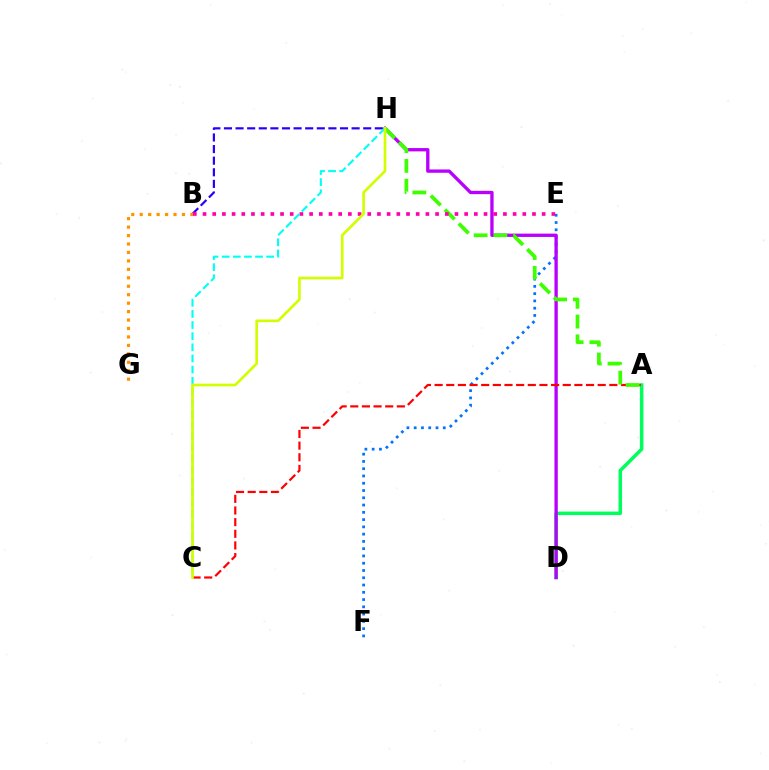{('E', 'F'): [{'color': '#0074ff', 'line_style': 'dotted', 'thickness': 1.98}], ('A', 'D'): [{'color': '#00ff5c', 'line_style': 'solid', 'thickness': 2.53}], ('D', 'H'): [{'color': '#b900ff', 'line_style': 'solid', 'thickness': 2.39}], ('A', 'C'): [{'color': '#ff0000', 'line_style': 'dashed', 'thickness': 1.58}], ('B', 'H'): [{'color': '#2500ff', 'line_style': 'dashed', 'thickness': 1.58}], ('B', 'G'): [{'color': '#ff9400', 'line_style': 'dotted', 'thickness': 2.3}], ('A', 'H'): [{'color': '#3dff00', 'line_style': 'dashed', 'thickness': 2.68}], ('B', 'E'): [{'color': '#ff00ac', 'line_style': 'dotted', 'thickness': 2.63}], ('C', 'H'): [{'color': '#00fff6', 'line_style': 'dashed', 'thickness': 1.51}, {'color': '#d1ff00', 'line_style': 'solid', 'thickness': 1.92}]}